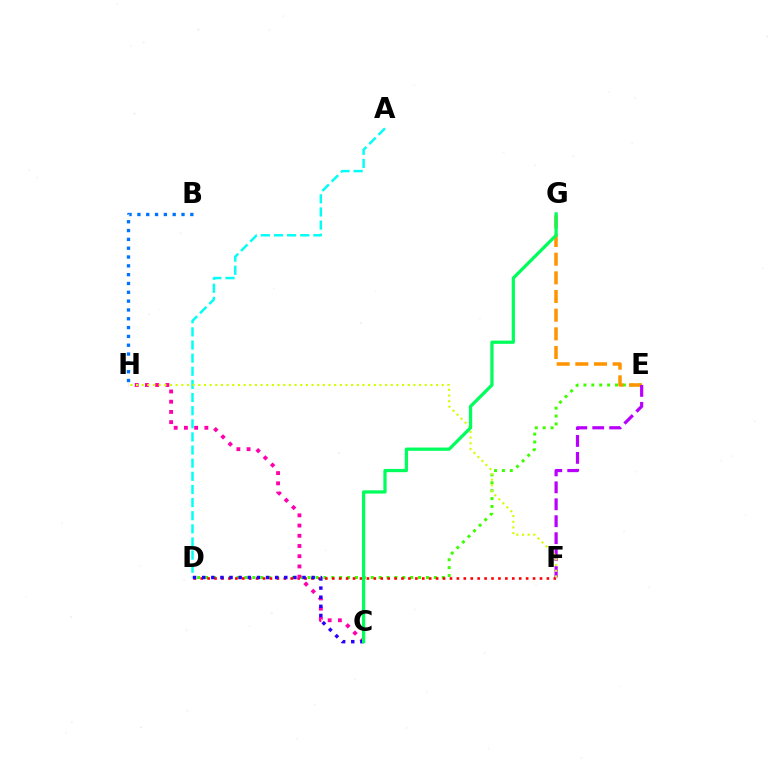{('D', 'E'): [{'color': '#3dff00', 'line_style': 'dotted', 'thickness': 2.14}], ('B', 'H'): [{'color': '#0074ff', 'line_style': 'dotted', 'thickness': 2.4}], ('E', 'G'): [{'color': '#ff9400', 'line_style': 'dashed', 'thickness': 2.54}], ('D', 'F'): [{'color': '#ff0000', 'line_style': 'dotted', 'thickness': 1.88}], ('C', 'H'): [{'color': '#ff00ac', 'line_style': 'dotted', 'thickness': 2.78}], ('A', 'D'): [{'color': '#00fff6', 'line_style': 'dashed', 'thickness': 1.78}], ('C', 'D'): [{'color': '#2500ff', 'line_style': 'dotted', 'thickness': 2.48}], ('E', 'F'): [{'color': '#b900ff', 'line_style': 'dashed', 'thickness': 2.3}], ('F', 'H'): [{'color': '#d1ff00', 'line_style': 'dotted', 'thickness': 1.54}], ('C', 'G'): [{'color': '#00ff5c', 'line_style': 'solid', 'thickness': 2.34}]}